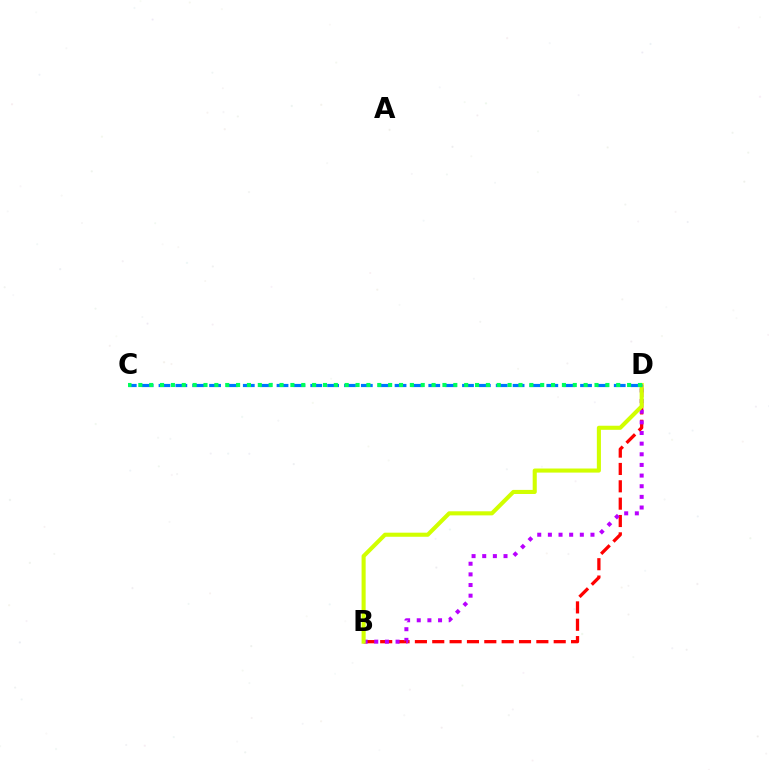{('B', 'D'): [{'color': '#ff0000', 'line_style': 'dashed', 'thickness': 2.36}, {'color': '#b900ff', 'line_style': 'dotted', 'thickness': 2.89}, {'color': '#d1ff00', 'line_style': 'solid', 'thickness': 2.94}], ('C', 'D'): [{'color': '#0074ff', 'line_style': 'dashed', 'thickness': 2.29}, {'color': '#00ff5c', 'line_style': 'dotted', 'thickness': 2.95}]}